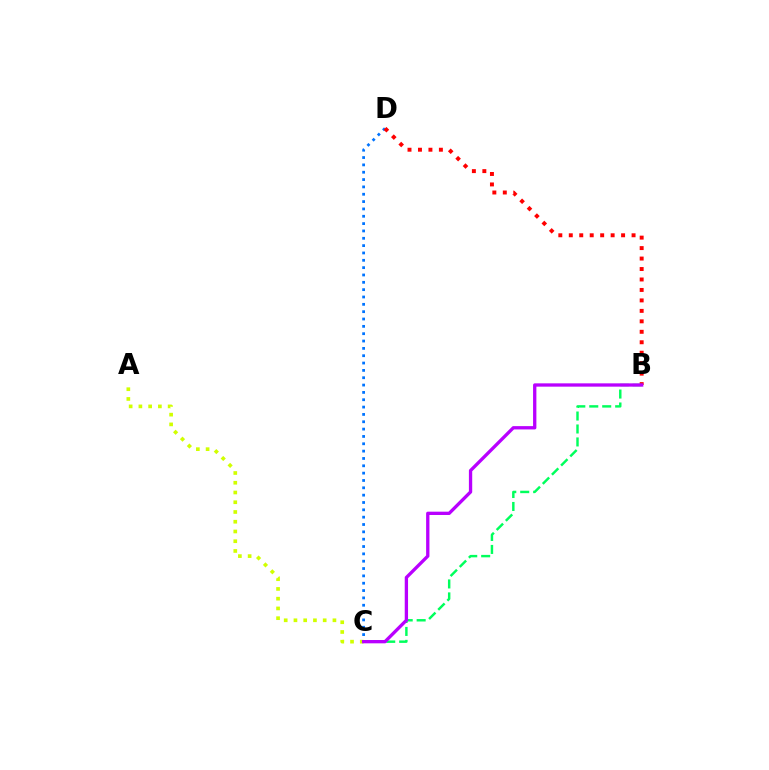{('C', 'D'): [{'color': '#0074ff', 'line_style': 'dotted', 'thickness': 1.99}], ('A', 'C'): [{'color': '#d1ff00', 'line_style': 'dotted', 'thickness': 2.65}], ('B', 'D'): [{'color': '#ff0000', 'line_style': 'dotted', 'thickness': 2.84}], ('B', 'C'): [{'color': '#00ff5c', 'line_style': 'dashed', 'thickness': 1.76}, {'color': '#b900ff', 'line_style': 'solid', 'thickness': 2.39}]}